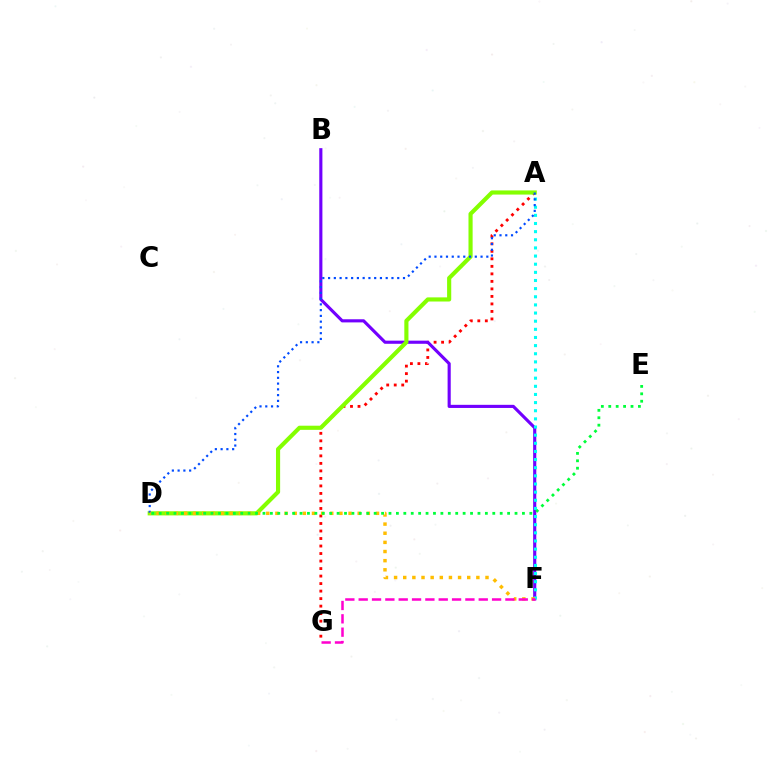{('A', 'G'): [{'color': '#ff0000', 'line_style': 'dotted', 'thickness': 2.04}], ('B', 'F'): [{'color': '#7200ff', 'line_style': 'solid', 'thickness': 2.26}], ('A', 'D'): [{'color': '#84ff00', 'line_style': 'solid', 'thickness': 2.98}, {'color': '#004bff', 'line_style': 'dotted', 'thickness': 1.57}], ('A', 'F'): [{'color': '#00fff6', 'line_style': 'dotted', 'thickness': 2.21}], ('D', 'F'): [{'color': '#ffbd00', 'line_style': 'dotted', 'thickness': 2.48}], ('D', 'E'): [{'color': '#00ff39', 'line_style': 'dotted', 'thickness': 2.01}], ('F', 'G'): [{'color': '#ff00cf', 'line_style': 'dashed', 'thickness': 1.81}]}